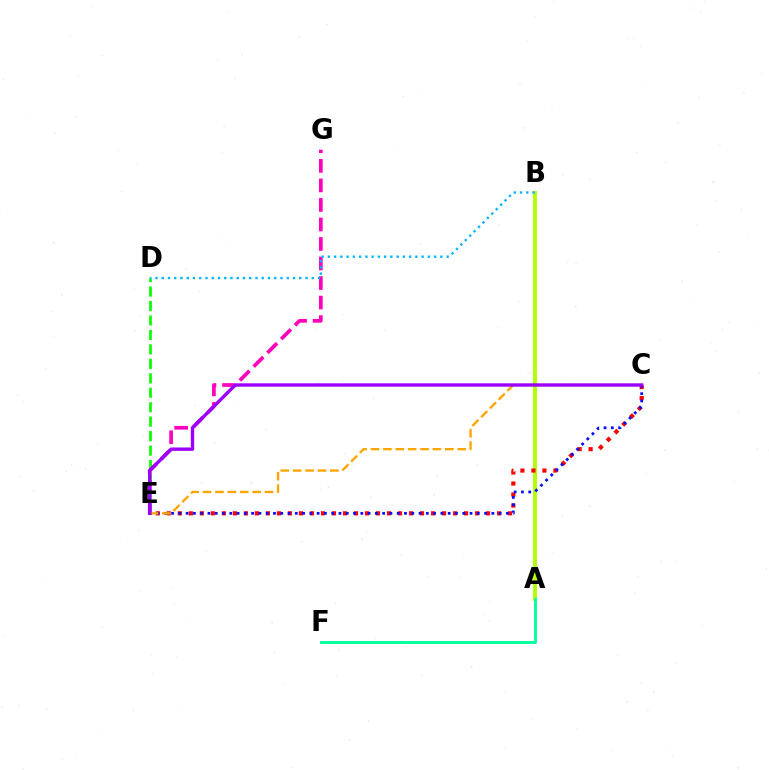{('A', 'B'): [{'color': '#b3ff00', 'line_style': 'solid', 'thickness': 2.82}], ('D', 'E'): [{'color': '#08ff00', 'line_style': 'dashed', 'thickness': 1.96}], ('C', 'E'): [{'color': '#ff0000', 'line_style': 'dotted', 'thickness': 2.99}, {'color': '#0010ff', 'line_style': 'dotted', 'thickness': 1.98}, {'color': '#ffa500', 'line_style': 'dashed', 'thickness': 1.68}, {'color': '#9b00ff', 'line_style': 'solid', 'thickness': 2.43}], ('E', 'G'): [{'color': '#ff00bd', 'line_style': 'dashed', 'thickness': 2.65}], ('B', 'D'): [{'color': '#00b5ff', 'line_style': 'dotted', 'thickness': 1.7}], ('A', 'F'): [{'color': '#00ff9d', 'line_style': 'solid', 'thickness': 2.07}]}